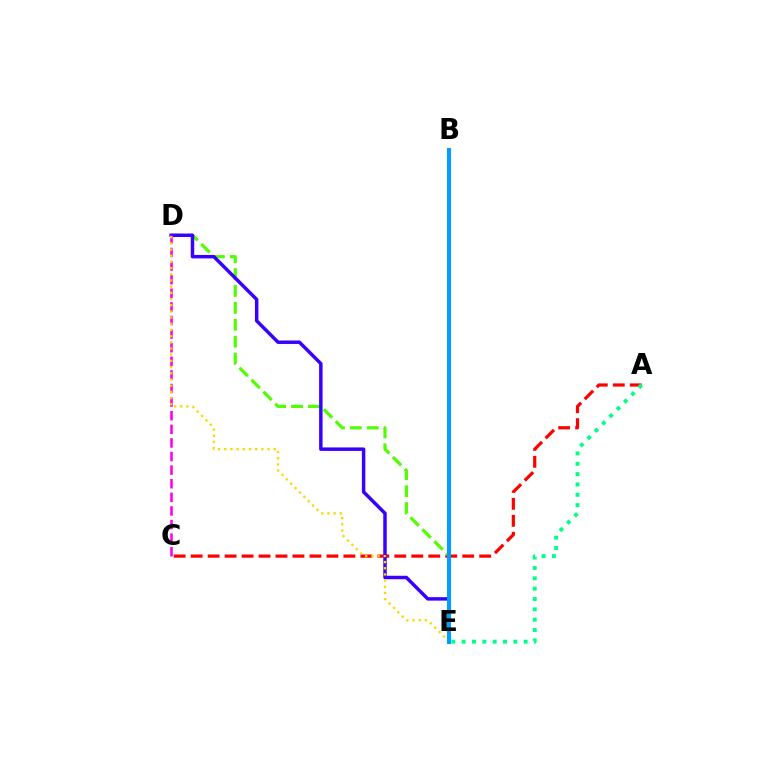{('A', 'C'): [{'color': '#ff0000', 'line_style': 'dashed', 'thickness': 2.31}], ('D', 'E'): [{'color': '#4fff00', 'line_style': 'dashed', 'thickness': 2.3}, {'color': '#3700ff', 'line_style': 'solid', 'thickness': 2.5}, {'color': '#ffd500', 'line_style': 'dotted', 'thickness': 1.68}], ('A', 'E'): [{'color': '#00ff86', 'line_style': 'dotted', 'thickness': 2.81}], ('C', 'D'): [{'color': '#ff00ed', 'line_style': 'dashed', 'thickness': 1.85}], ('B', 'E'): [{'color': '#009eff', 'line_style': 'solid', 'thickness': 2.93}]}